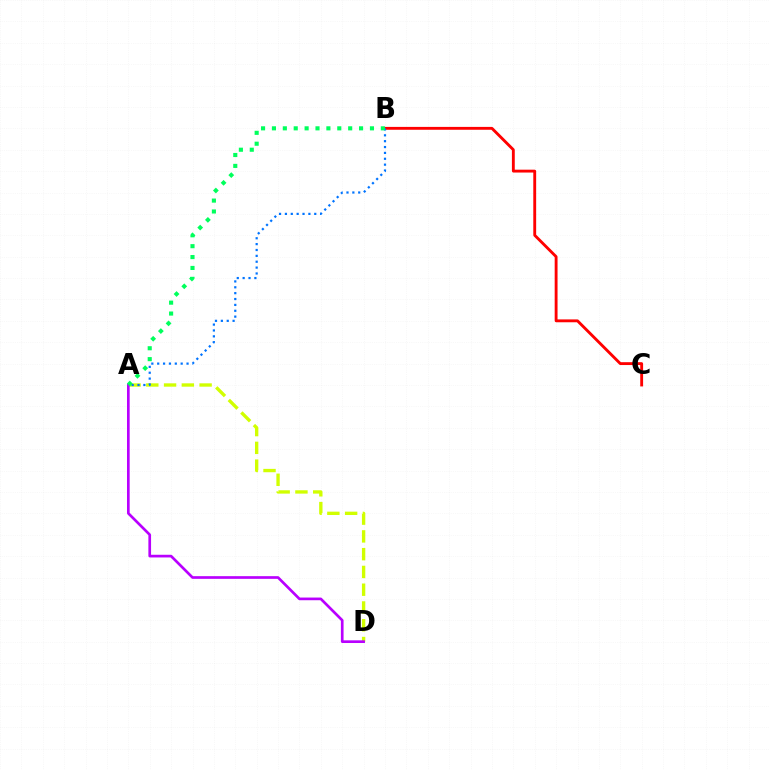{('A', 'D'): [{'color': '#d1ff00', 'line_style': 'dashed', 'thickness': 2.41}, {'color': '#b900ff', 'line_style': 'solid', 'thickness': 1.93}], ('B', 'C'): [{'color': '#ff0000', 'line_style': 'solid', 'thickness': 2.06}], ('A', 'B'): [{'color': '#0074ff', 'line_style': 'dotted', 'thickness': 1.59}, {'color': '#00ff5c', 'line_style': 'dotted', 'thickness': 2.96}]}